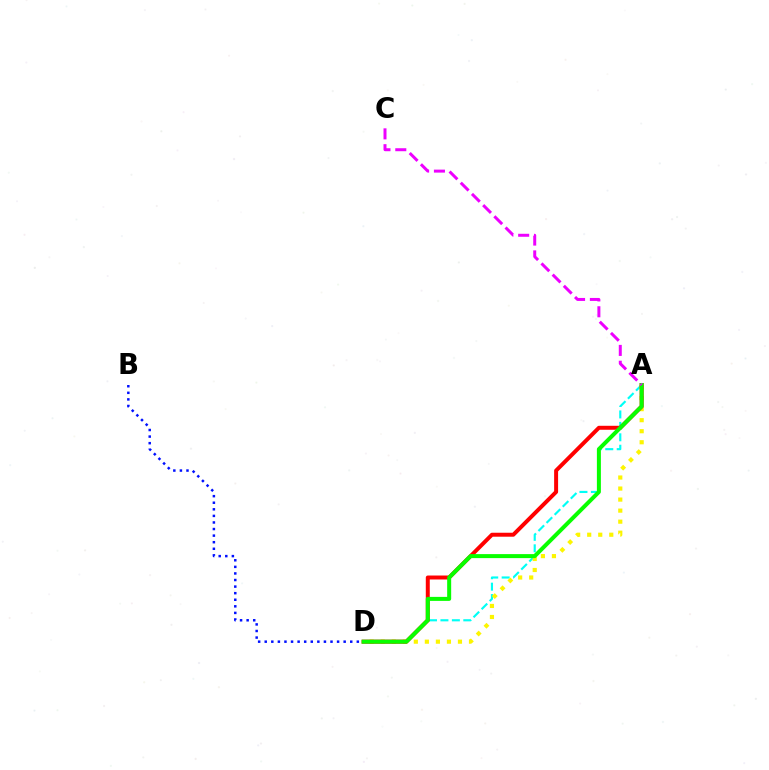{('A', 'D'): [{'color': '#00fff6', 'line_style': 'dashed', 'thickness': 1.55}, {'color': '#fcf500', 'line_style': 'dotted', 'thickness': 3.0}, {'color': '#ff0000', 'line_style': 'solid', 'thickness': 2.86}, {'color': '#08ff00', 'line_style': 'solid', 'thickness': 2.89}], ('B', 'D'): [{'color': '#0010ff', 'line_style': 'dotted', 'thickness': 1.79}], ('A', 'C'): [{'color': '#ee00ff', 'line_style': 'dashed', 'thickness': 2.15}]}